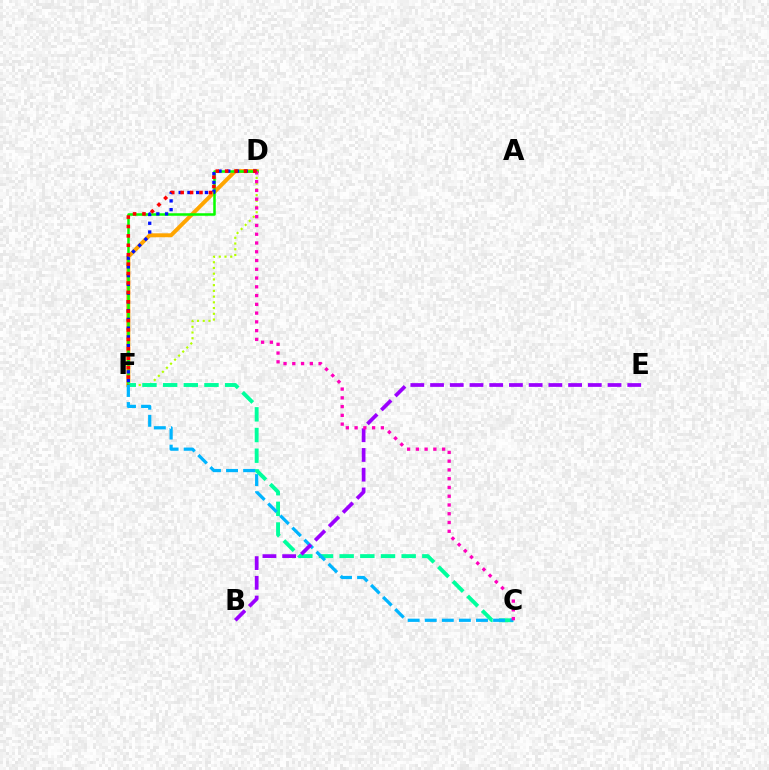{('D', 'F'): [{'color': '#b3ff00', 'line_style': 'dotted', 'thickness': 1.56}, {'color': '#ffa500', 'line_style': 'solid', 'thickness': 2.84}, {'color': '#08ff00', 'line_style': 'solid', 'thickness': 1.82}, {'color': '#0010ff', 'line_style': 'dotted', 'thickness': 2.38}, {'color': '#ff0000', 'line_style': 'dotted', 'thickness': 2.56}], ('C', 'F'): [{'color': '#00ff9d', 'line_style': 'dashed', 'thickness': 2.81}, {'color': '#00b5ff', 'line_style': 'dashed', 'thickness': 2.32}], ('B', 'E'): [{'color': '#9b00ff', 'line_style': 'dashed', 'thickness': 2.68}], ('C', 'D'): [{'color': '#ff00bd', 'line_style': 'dotted', 'thickness': 2.38}]}